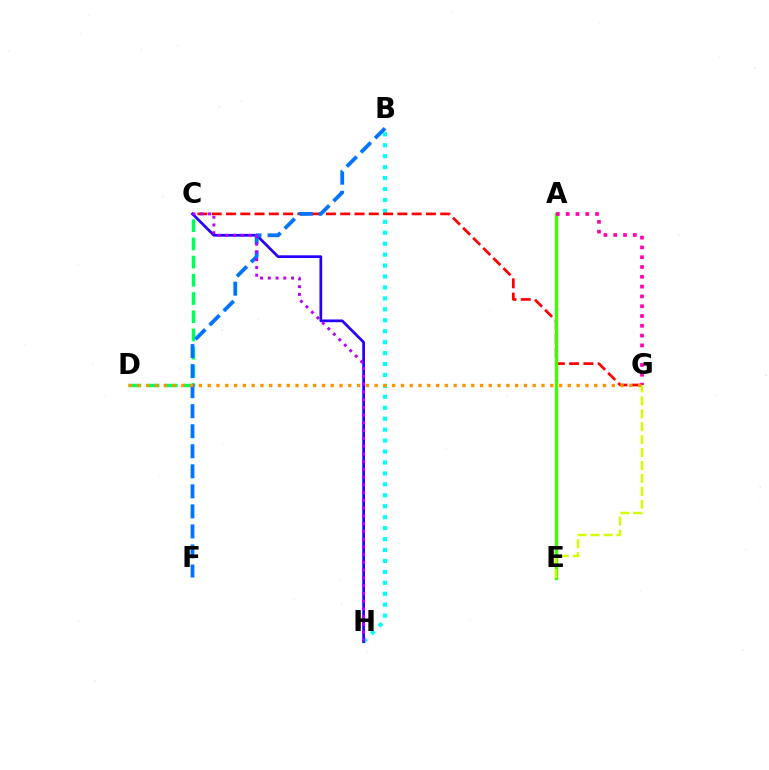{('B', 'H'): [{'color': '#00fff6', 'line_style': 'dotted', 'thickness': 2.97}], ('C', 'G'): [{'color': '#ff0000', 'line_style': 'dashed', 'thickness': 1.94}], ('C', 'D'): [{'color': '#00ff5c', 'line_style': 'dashed', 'thickness': 2.47}], ('A', 'E'): [{'color': '#3dff00', 'line_style': 'solid', 'thickness': 2.36}], ('C', 'H'): [{'color': '#2500ff', 'line_style': 'solid', 'thickness': 1.96}, {'color': '#b900ff', 'line_style': 'dotted', 'thickness': 2.11}], ('A', 'G'): [{'color': '#ff00ac', 'line_style': 'dotted', 'thickness': 2.66}], ('B', 'F'): [{'color': '#0074ff', 'line_style': 'dashed', 'thickness': 2.72}], ('E', 'G'): [{'color': '#d1ff00', 'line_style': 'dashed', 'thickness': 1.76}], ('D', 'G'): [{'color': '#ff9400', 'line_style': 'dotted', 'thickness': 2.39}]}